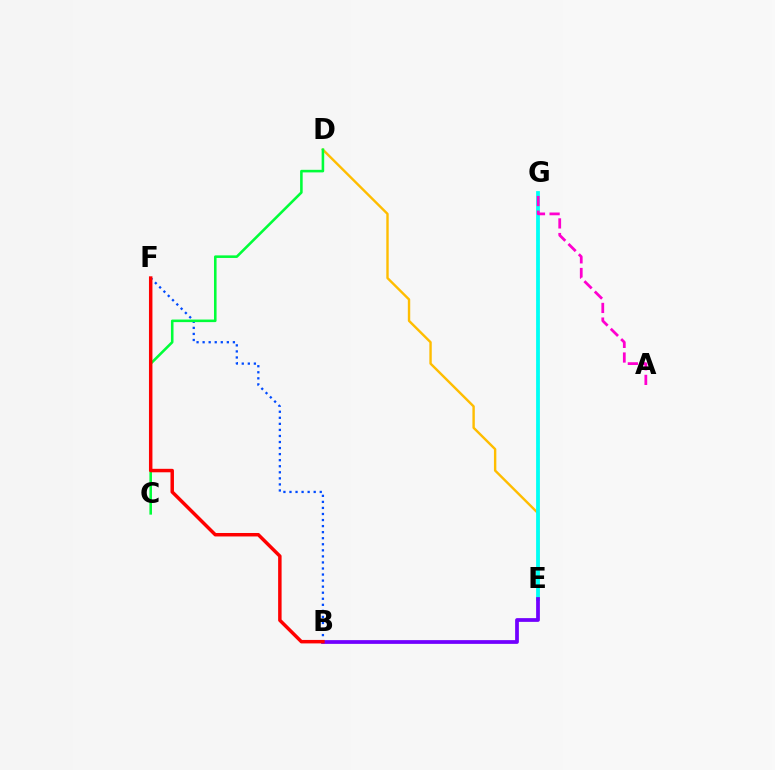{('E', 'G'): [{'color': '#84ff00', 'line_style': 'dashed', 'thickness': 1.62}, {'color': '#00fff6', 'line_style': 'solid', 'thickness': 2.72}], ('D', 'E'): [{'color': '#ffbd00', 'line_style': 'solid', 'thickness': 1.73}], ('B', 'F'): [{'color': '#004bff', 'line_style': 'dotted', 'thickness': 1.64}, {'color': '#ff0000', 'line_style': 'solid', 'thickness': 2.5}], ('C', 'D'): [{'color': '#00ff39', 'line_style': 'solid', 'thickness': 1.85}], ('B', 'E'): [{'color': '#7200ff', 'line_style': 'solid', 'thickness': 2.7}], ('A', 'G'): [{'color': '#ff00cf', 'line_style': 'dashed', 'thickness': 1.99}]}